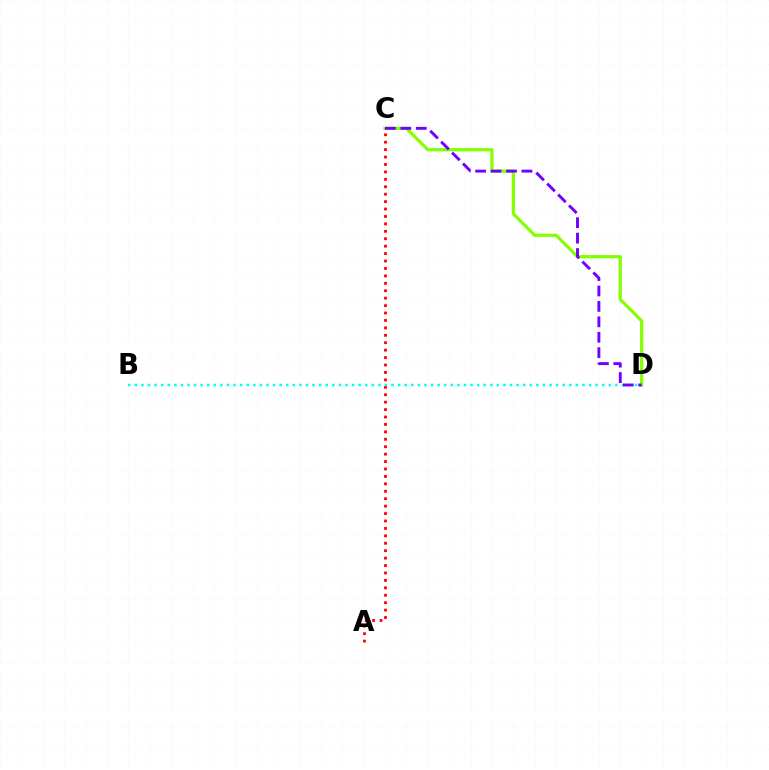{('C', 'D'): [{'color': '#84ff00', 'line_style': 'solid', 'thickness': 2.32}, {'color': '#7200ff', 'line_style': 'dashed', 'thickness': 2.1}], ('A', 'C'): [{'color': '#ff0000', 'line_style': 'dotted', 'thickness': 2.02}], ('B', 'D'): [{'color': '#00fff6', 'line_style': 'dotted', 'thickness': 1.79}]}